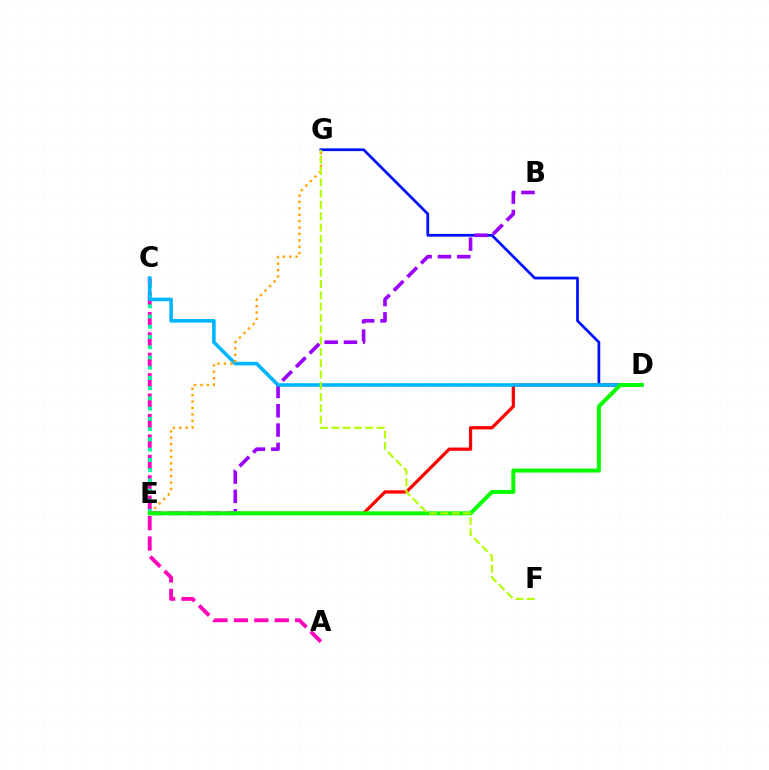{('D', 'E'): [{'color': '#ff0000', 'line_style': 'solid', 'thickness': 2.33}, {'color': '#08ff00', 'line_style': 'solid', 'thickness': 2.88}], ('D', 'G'): [{'color': '#0010ff', 'line_style': 'solid', 'thickness': 1.97}], ('A', 'C'): [{'color': '#ff00bd', 'line_style': 'dashed', 'thickness': 2.77}], ('C', 'E'): [{'color': '#00ff9d', 'line_style': 'dotted', 'thickness': 2.78}], ('B', 'E'): [{'color': '#9b00ff', 'line_style': 'dashed', 'thickness': 2.62}], ('C', 'D'): [{'color': '#00b5ff', 'line_style': 'solid', 'thickness': 2.59}], ('E', 'G'): [{'color': '#ffa500', 'line_style': 'dotted', 'thickness': 1.74}], ('F', 'G'): [{'color': '#b3ff00', 'line_style': 'dashed', 'thickness': 1.54}]}